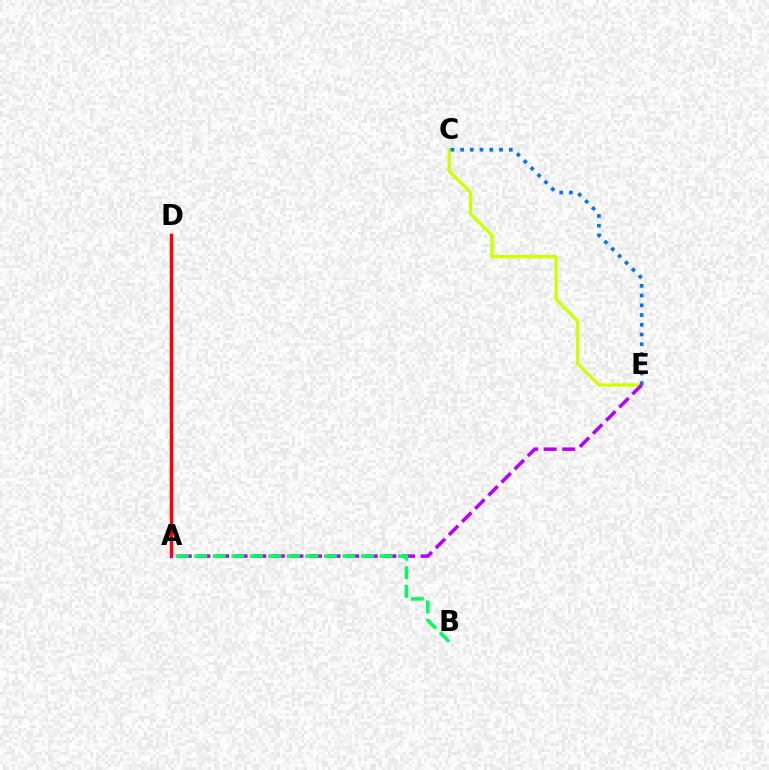{('C', 'E'): [{'color': '#d1ff00', 'line_style': 'solid', 'thickness': 2.4}, {'color': '#0074ff', 'line_style': 'dotted', 'thickness': 2.64}], ('A', 'D'): [{'color': '#ff0000', 'line_style': 'solid', 'thickness': 2.49}], ('A', 'E'): [{'color': '#b900ff', 'line_style': 'dashed', 'thickness': 2.53}], ('A', 'B'): [{'color': '#00ff5c', 'line_style': 'dashed', 'thickness': 2.52}]}